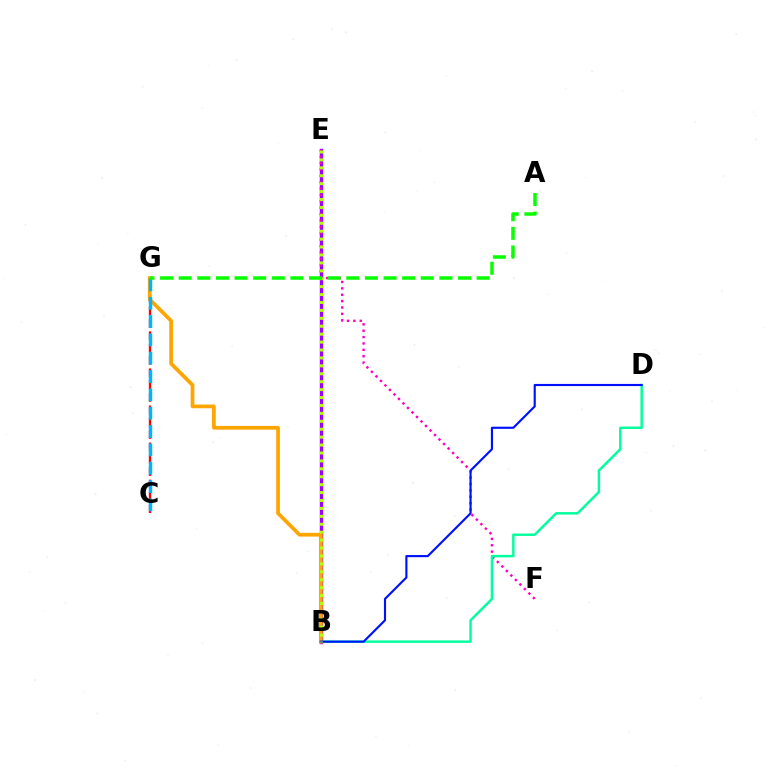{('C', 'G'): [{'color': '#ff0000', 'line_style': 'dashed', 'thickness': 1.68}, {'color': '#00b5ff', 'line_style': 'dashed', 'thickness': 2.49}], ('B', 'E'): [{'color': '#9b00ff', 'line_style': 'solid', 'thickness': 2.45}, {'color': '#b3ff00', 'line_style': 'dotted', 'thickness': 2.15}], ('E', 'F'): [{'color': '#ff00bd', 'line_style': 'dotted', 'thickness': 1.73}], ('B', 'D'): [{'color': '#00ff9d', 'line_style': 'solid', 'thickness': 1.76}, {'color': '#0010ff', 'line_style': 'solid', 'thickness': 1.54}], ('B', 'G'): [{'color': '#ffa500', 'line_style': 'solid', 'thickness': 2.68}], ('A', 'G'): [{'color': '#08ff00', 'line_style': 'dashed', 'thickness': 2.53}]}